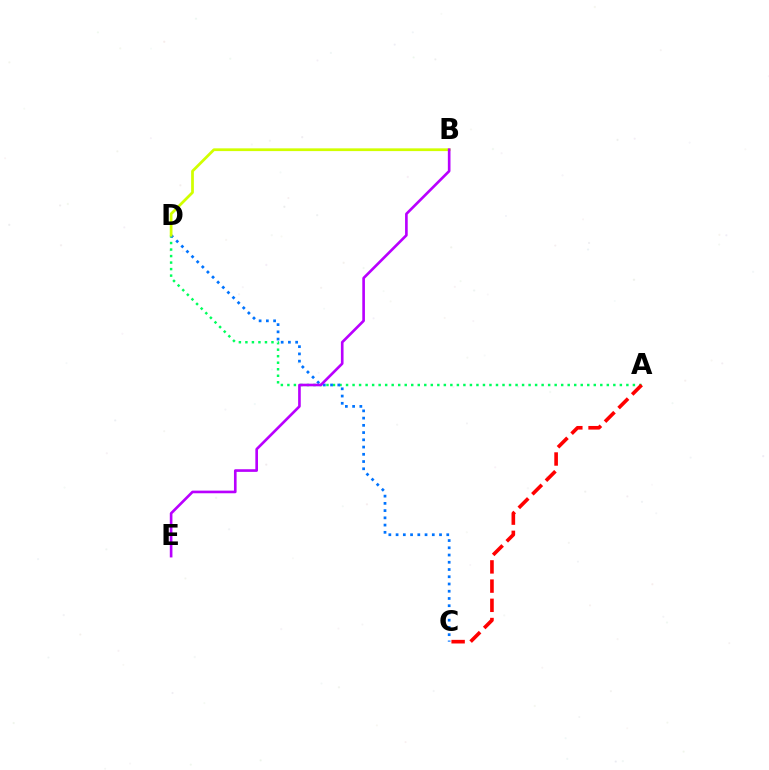{('A', 'D'): [{'color': '#00ff5c', 'line_style': 'dotted', 'thickness': 1.77}], ('C', 'D'): [{'color': '#0074ff', 'line_style': 'dotted', 'thickness': 1.97}], ('B', 'D'): [{'color': '#d1ff00', 'line_style': 'solid', 'thickness': 1.98}], ('B', 'E'): [{'color': '#b900ff', 'line_style': 'solid', 'thickness': 1.9}], ('A', 'C'): [{'color': '#ff0000', 'line_style': 'dashed', 'thickness': 2.61}]}